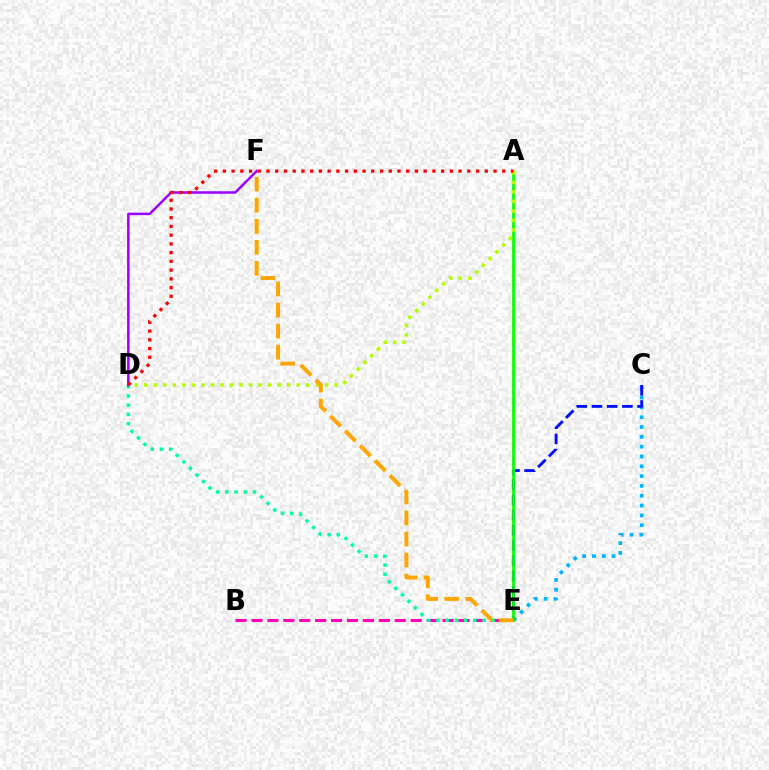{('B', 'E'): [{'color': '#ff00bd', 'line_style': 'dashed', 'thickness': 2.16}], ('C', 'E'): [{'color': '#00b5ff', 'line_style': 'dotted', 'thickness': 2.67}, {'color': '#0010ff', 'line_style': 'dashed', 'thickness': 2.07}], ('D', 'E'): [{'color': '#00ff9d', 'line_style': 'dotted', 'thickness': 2.51}], ('A', 'E'): [{'color': '#08ff00', 'line_style': 'solid', 'thickness': 1.96}], ('A', 'D'): [{'color': '#b3ff00', 'line_style': 'dotted', 'thickness': 2.59}, {'color': '#ff0000', 'line_style': 'dotted', 'thickness': 2.37}], ('E', 'F'): [{'color': '#ffa500', 'line_style': 'dashed', 'thickness': 2.86}], ('D', 'F'): [{'color': '#9b00ff', 'line_style': 'solid', 'thickness': 1.8}]}